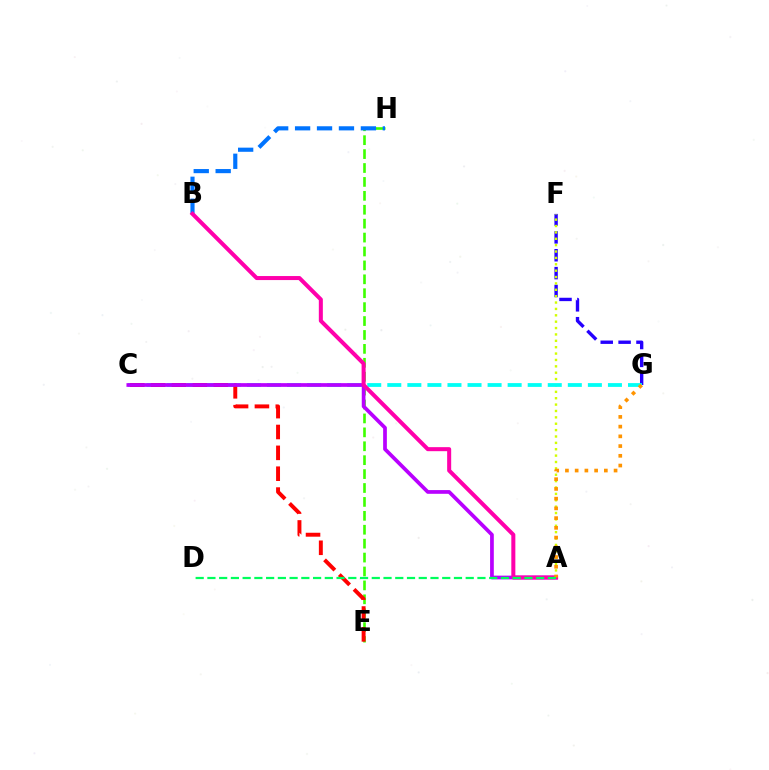{('F', 'G'): [{'color': '#2500ff', 'line_style': 'dashed', 'thickness': 2.43}], ('E', 'H'): [{'color': '#3dff00', 'line_style': 'dashed', 'thickness': 1.89}], ('A', 'F'): [{'color': '#d1ff00', 'line_style': 'dotted', 'thickness': 1.73}], ('C', 'G'): [{'color': '#00fff6', 'line_style': 'dashed', 'thickness': 2.72}], ('C', 'E'): [{'color': '#ff0000', 'line_style': 'dashed', 'thickness': 2.83}], ('B', 'H'): [{'color': '#0074ff', 'line_style': 'dashed', 'thickness': 2.98}], ('A', 'C'): [{'color': '#b900ff', 'line_style': 'solid', 'thickness': 2.68}], ('A', 'B'): [{'color': '#ff00ac', 'line_style': 'solid', 'thickness': 2.9}], ('A', 'G'): [{'color': '#ff9400', 'line_style': 'dotted', 'thickness': 2.64}], ('A', 'D'): [{'color': '#00ff5c', 'line_style': 'dashed', 'thickness': 1.59}]}